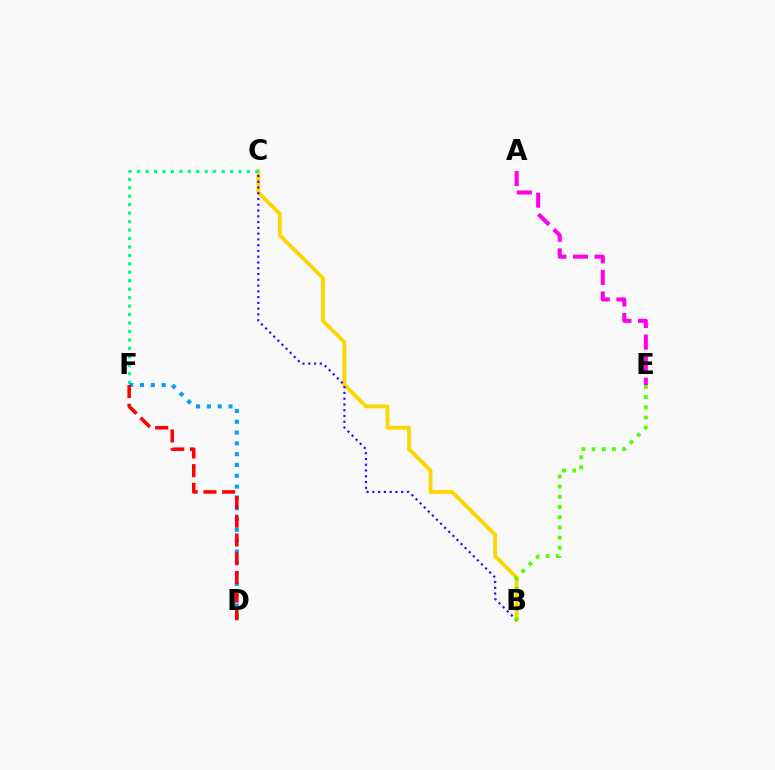{('B', 'C'): [{'color': '#ffd500', 'line_style': 'solid', 'thickness': 2.75}, {'color': '#3700ff', 'line_style': 'dotted', 'thickness': 1.57}], ('C', 'F'): [{'color': '#00ff86', 'line_style': 'dotted', 'thickness': 2.3}], ('B', 'E'): [{'color': '#4fff00', 'line_style': 'dotted', 'thickness': 2.77}], ('D', 'F'): [{'color': '#009eff', 'line_style': 'dotted', 'thickness': 2.94}, {'color': '#ff0000', 'line_style': 'dashed', 'thickness': 2.54}], ('A', 'E'): [{'color': '#ff00ed', 'line_style': 'dashed', 'thickness': 2.93}]}